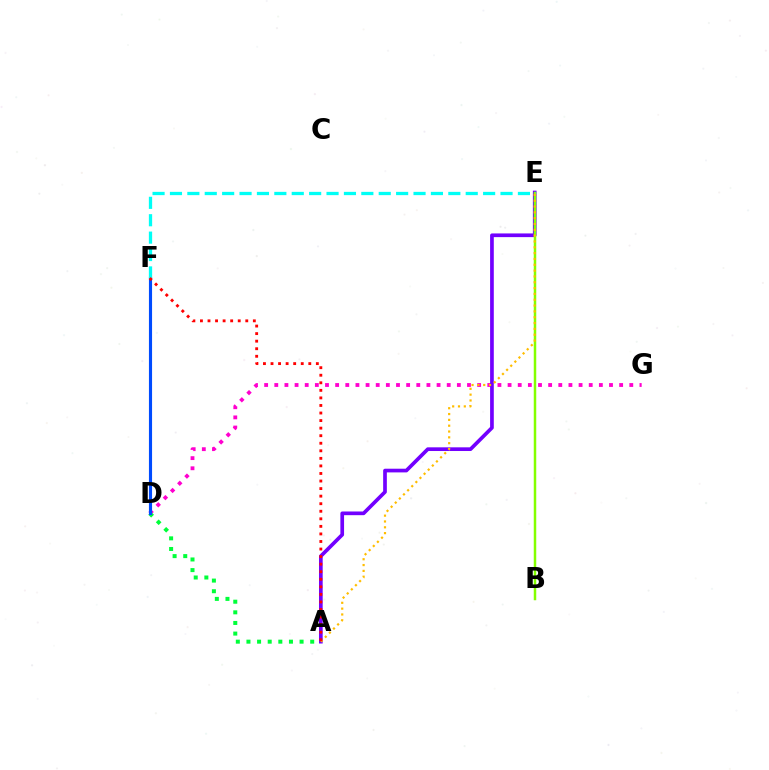{('D', 'G'): [{'color': '#ff00cf', 'line_style': 'dotted', 'thickness': 2.76}], ('A', 'E'): [{'color': '#7200ff', 'line_style': 'solid', 'thickness': 2.66}, {'color': '#ffbd00', 'line_style': 'dotted', 'thickness': 1.58}], ('A', 'D'): [{'color': '#00ff39', 'line_style': 'dotted', 'thickness': 2.89}], ('D', 'F'): [{'color': '#004bff', 'line_style': 'solid', 'thickness': 2.25}], ('B', 'E'): [{'color': '#84ff00', 'line_style': 'solid', 'thickness': 1.8}], ('E', 'F'): [{'color': '#00fff6', 'line_style': 'dashed', 'thickness': 2.36}], ('A', 'F'): [{'color': '#ff0000', 'line_style': 'dotted', 'thickness': 2.05}]}